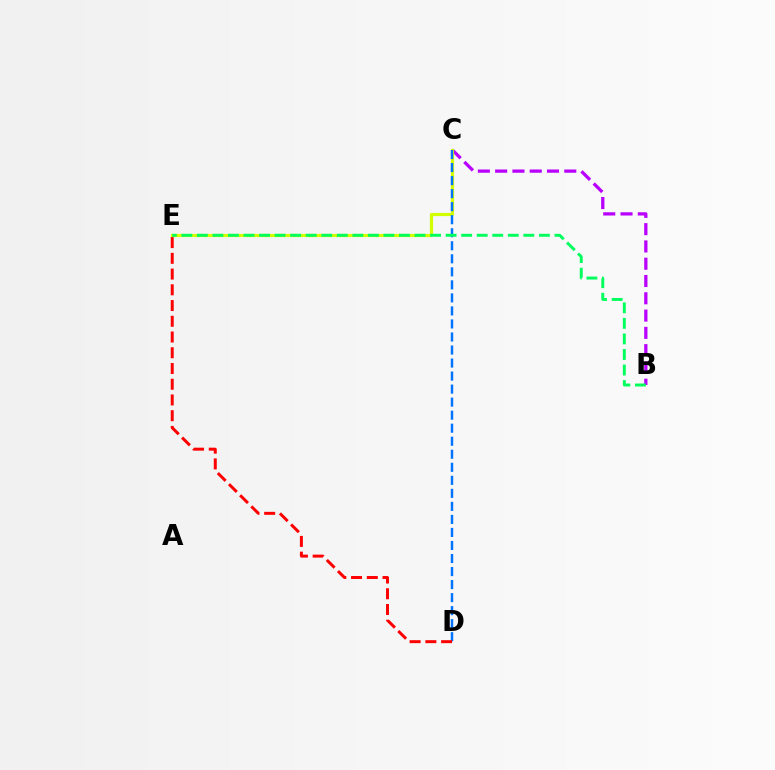{('B', 'C'): [{'color': '#b900ff', 'line_style': 'dashed', 'thickness': 2.35}], ('C', 'E'): [{'color': '#d1ff00', 'line_style': 'solid', 'thickness': 2.3}], ('C', 'D'): [{'color': '#0074ff', 'line_style': 'dashed', 'thickness': 1.77}], ('B', 'E'): [{'color': '#00ff5c', 'line_style': 'dashed', 'thickness': 2.11}], ('D', 'E'): [{'color': '#ff0000', 'line_style': 'dashed', 'thickness': 2.14}]}